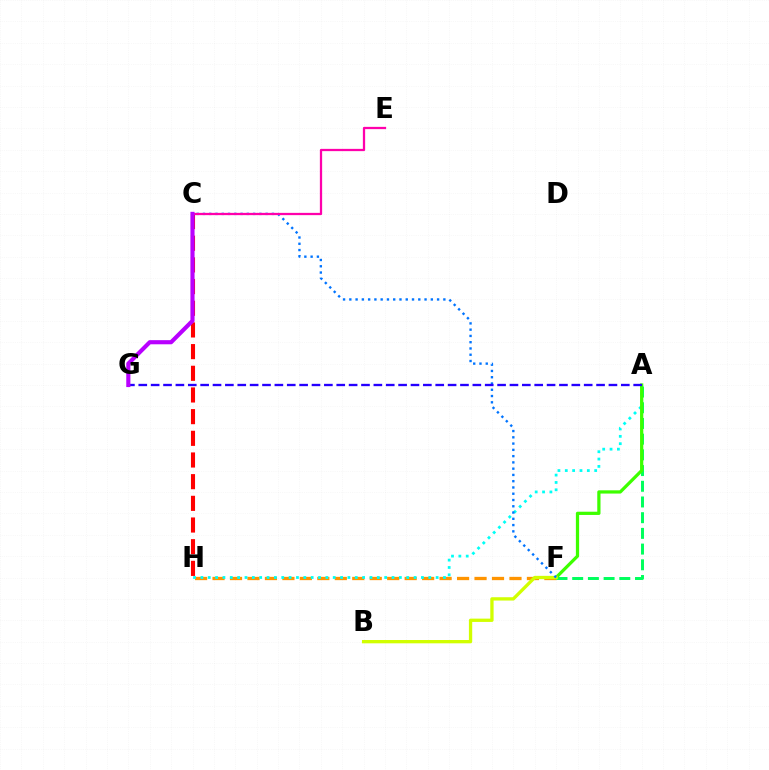{('C', 'H'): [{'color': '#ff0000', 'line_style': 'dashed', 'thickness': 2.94}], ('F', 'H'): [{'color': '#ff9400', 'line_style': 'dashed', 'thickness': 2.37}], ('A', 'F'): [{'color': '#00ff5c', 'line_style': 'dashed', 'thickness': 2.13}, {'color': '#3dff00', 'line_style': 'solid', 'thickness': 2.33}], ('A', 'H'): [{'color': '#00fff6', 'line_style': 'dotted', 'thickness': 2.0}], ('B', 'F'): [{'color': '#d1ff00', 'line_style': 'solid', 'thickness': 2.38}], ('C', 'F'): [{'color': '#0074ff', 'line_style': 'dotted', 'thickness': 1.7}], ('C', 'E'): [{'color': '#ff00ac', 'line_style': 'solid', 'thickness': 1.63}], ('A', 'G'): [{'color': '#2500ff', 'line_style': 'dashed', 'thickness': 1.68}], ('C', 'G'): [{'color': '#b900ff', 'line_style': 'solid', 'thickness': 2.98}]}